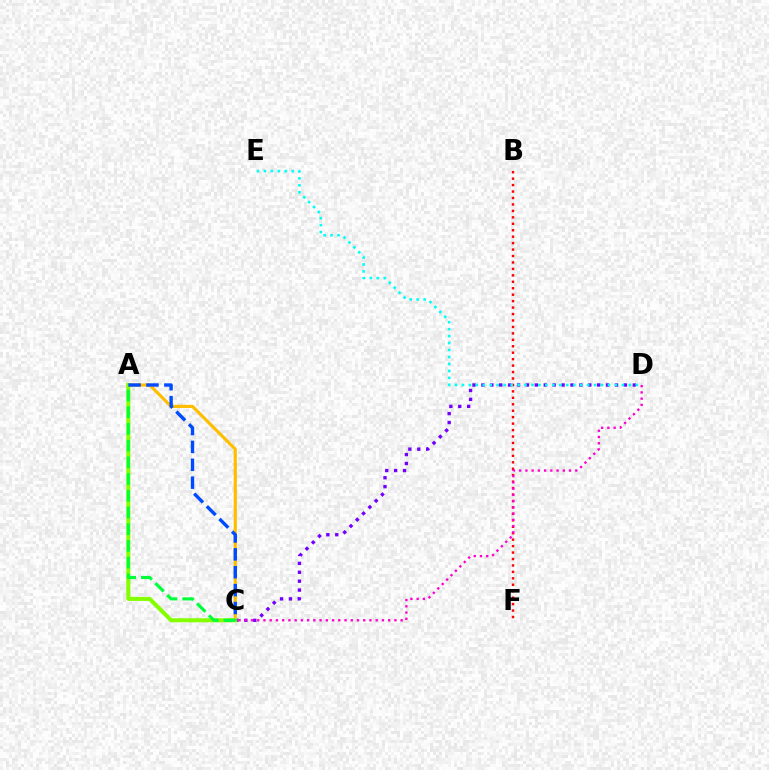{('B', 'F'): [{'color': '#ff0000', 'line_style': 'dotted', 'thickness': 1.75}], ('C', 'D'): [{'color': '#7200ff', 'line_style': 'dotted', 'thickness': 2.42}, {'color': '#ff00cf', 'line_style': 'dotted', 'thickness': 1.69}], ('D', 'E'): [{'color': '#00fff6', 'line_style': 'dotted', 'thickness': 1.89}], ('A', 'C'): [{'color': '#ffbd00', 'line_style': 'solid', 'thickness': 2.28}, {'color': '#84ff00', 'line_style': 'solid', 'thickness': 2.93}, {'color': '#004bff', 'line_style': 'dashed', 'thickness': 2.43}, {'color': '#00ff39', 'line_style': 'dashed', 'thickness': 2.27}]}